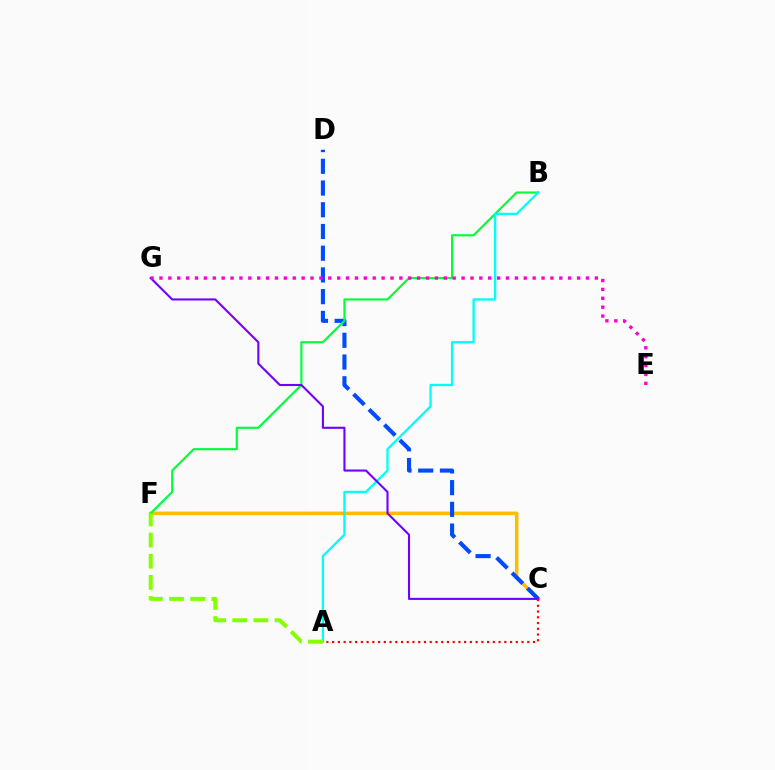{('C', 'F'): [{'color': '#ffbd00', 'line_style': 'solid', 'thickness': 2.53}], ('C', 'D'): [{'color': '#004bff', 'line_style': 'dashed', 'thickness': 2.95}], ('B', 'F'): [{'color': '#00ff39', 'line_style': 'solid', 'thickness': 1.55}], ('A', 'B'): [{'color': '#00fff6', 'line_style': 'solid', 'thickness': 1.66}], ('C', 'G'): [{'color': '#7200ff', 'line_style': 'solid', 'thickness': 1.51}], ('A', 'C'): [{'color': '#ff0000', 'line_style': 'dotted', 'thickness': 1.56}], ('A', 'F'): [{'color': '#84ff00', 'line_style': 'dashed', 'thickness': 2.87}], ('E', 'G'): [{'color': '#ff00cf', 'line_style': 'dotted', 'thickness': 2.41}]}